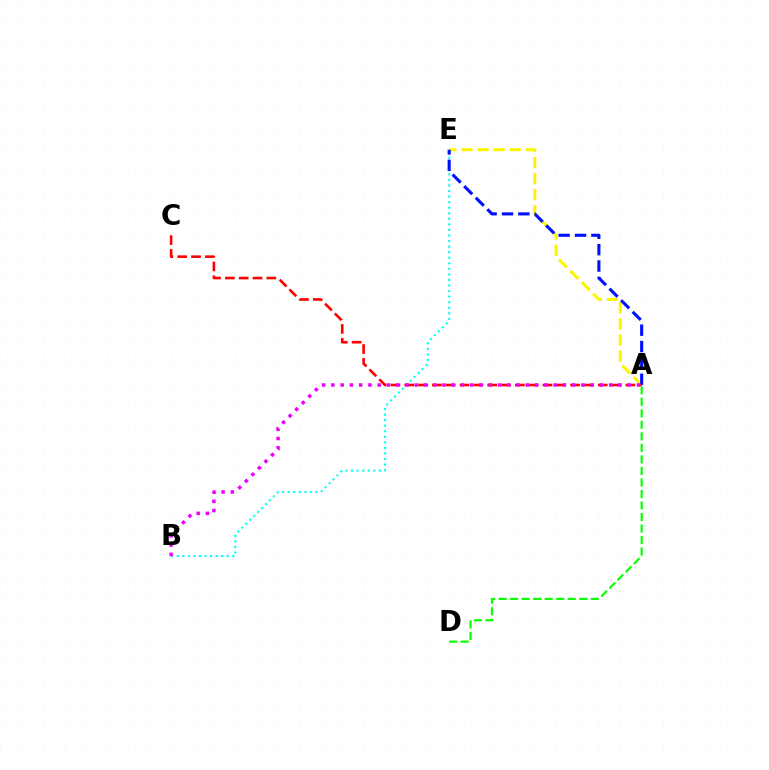{('B', 'E'): [{'color': '#00fff6', 'line_style': 'dotted', 'thickness': 1.51}], ('A', 'E'): [{'color': '#fcf500', 'line_style': 'dashed', 'thickness': 2.19}, {'color': '#0010ff', 'line_style': 'dashed', 'thickness': 2.22}], ('A', 'C'): [{'color': '#ff0000', 'line_style': 'dashed', 'thickness': 1.88}], ('A', 'B'): [{'color': '#ee00ff', 'line_style': 'dotted', 'thickness': 2.52}], ('A', 'D'): [{'color': '#08ff00', 'line_style': 'dashed', 'thickness': 1.57}]}